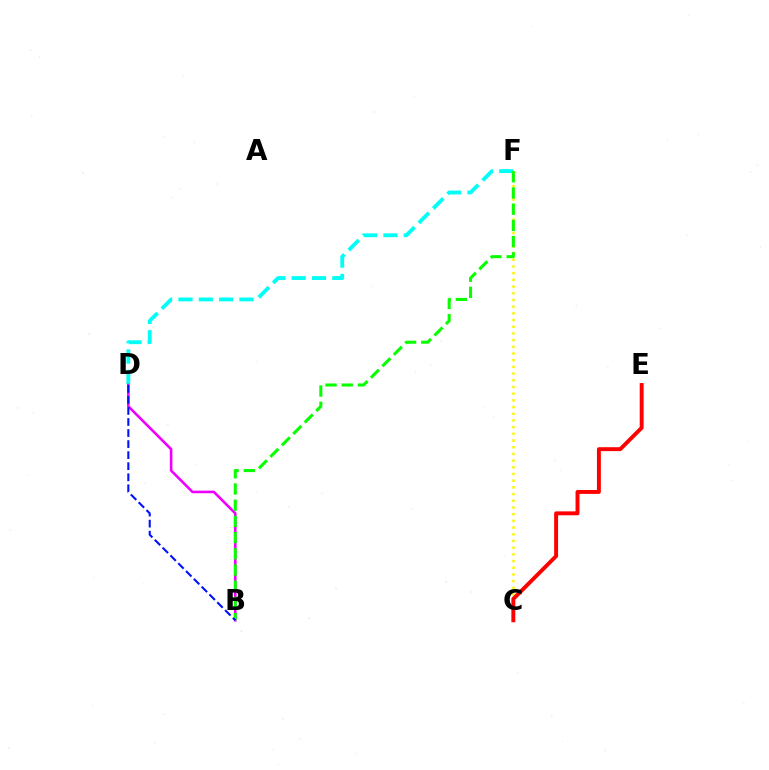{('D', 'F'): [{'color': '#00fff6', 'line_style': 'dashed', 'thickness': 2.76}], ('C', 'F'): [{'color': '#fcf500', 'line_style': 'dotted', 'thickness': 1.82}], ('B', 'D'): [{'color': '#ee00ff', 'line_style': 'solid', 'thickness': 1.87}, {'color': '#0010ff', 'line_style': 'dashed', 'thickness': 1.5}], ('B', 'F'): [{'color': '#08ff00', 'line_style': 'dashed', 'thickness': 2.2}], ('C', 'E'): [{'color': '#ff0000', 'line_style': 'solid', 'thickness': 2.82}]}